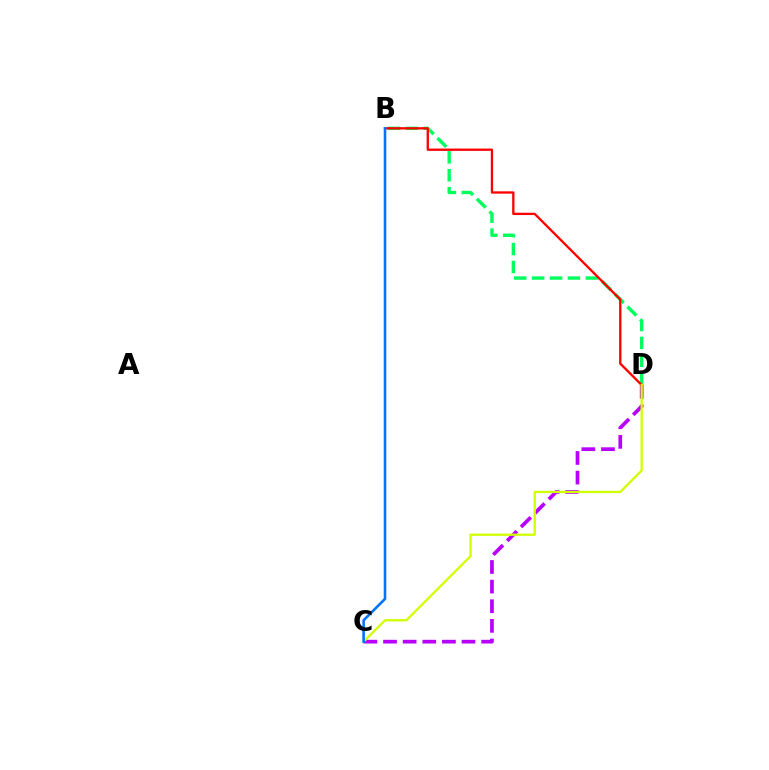{('B', 'D'): [{'color': '#00ff5c', 'line_style': 'dashed', 'thickness': 2.43}, {'color': '#ff0000', 'line_style': 'solid', 'thickness': 1.67}], ('C', 'D'): [{'color': '#b900ff', 'line_style': 'dashed', 'thickness': 2.67}, {'color': '#d1ff00', 'line_style': 'solid', 'thickness': 1.65}], ('B', 'C'): [{'color': '#0074ff', 'line_style': 'solid', 'thickness': 1.86}]}